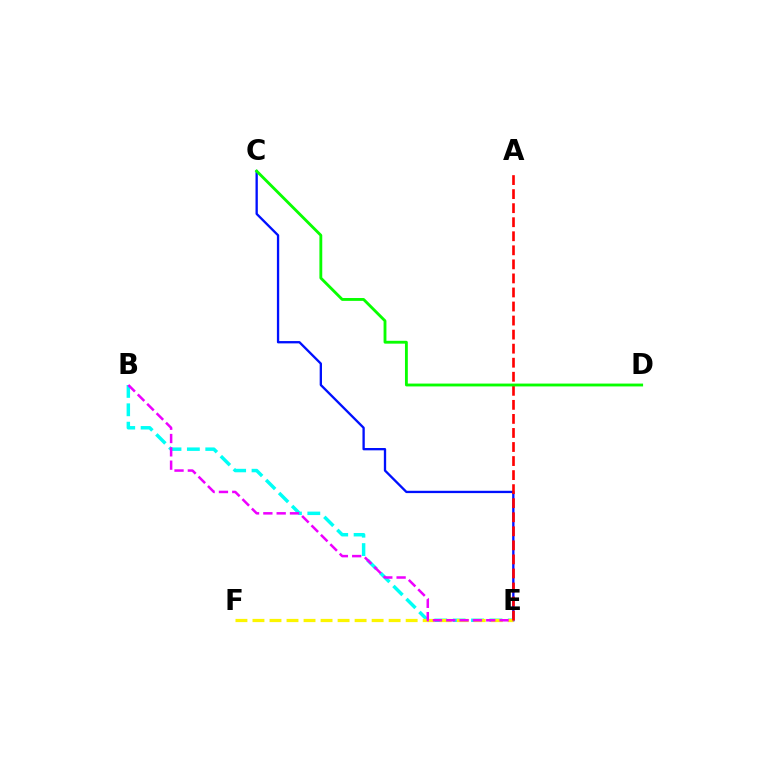{('C', 'E'): [{'color': '#0010ff', 'line_style': 'solid', 'thickness': 1.67}], ('B', 'E'): [{'color': '#00fff6', 'line_style': 'dashed', 'thickness': 2.5}, {'color': '#ee00ff', 'line_style': 'dashed', 'thickness': 1.81}], ('E', 'F'): [{'color': '#fcf500', 'line_style': 'dashed', 'thickness': 2.31}], ('A', 'E'): [{'color': '#ff0000', 'line_style': 'dashed', 'thickness': 1.91}], ('C', 'D'): [{'color': '#08ff00', 'line_style': 'solid', 'thickness': 2.05}]}